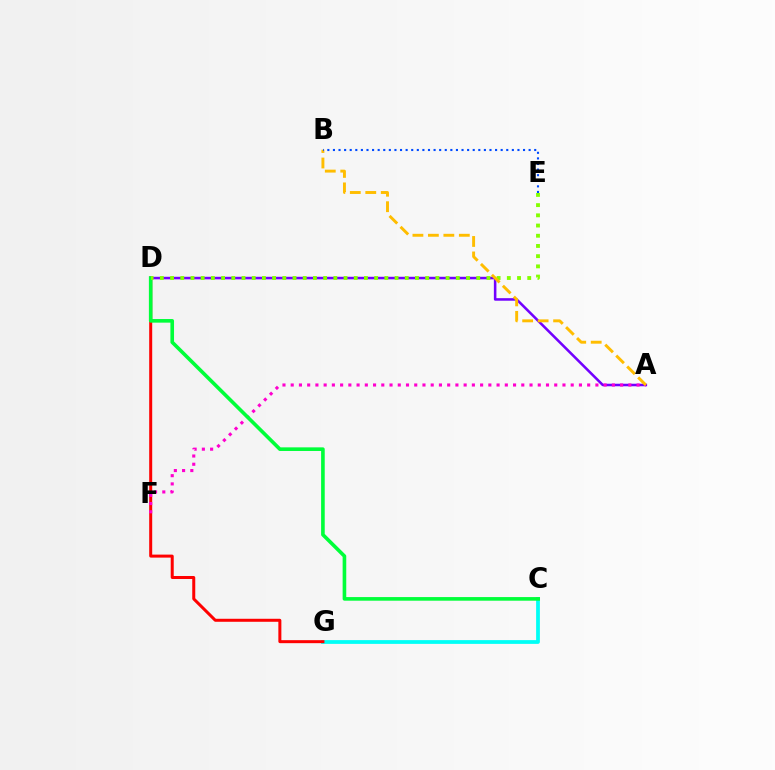{('A', 'D'): [{'color': '#7200ff', 'line_style': 'solid', 'thickness': 1.83}], ('C', 'G'): [{'color': '#00fff6', 'line_style': 'solid', 'thickness': 2.71}], ('D', 'G'): [{'color': '#ff0000', 'line_style': 'solid', 'thickness': 2.16}], ('A', 'F'): [{'color': '#ff00cf', 'line_style': 'dotted', 'thickness': 2.24}], ('C', 'D'): [{'color': '#00ff39', 'line_style': 'solid', 'thickness': 2.61}], ('D', 'E'): [{'color': '#84ff00', 'line_style': 'dotted', 'thickness': 2.77}], ('A', 'B'): [{'color': '#ffbd00', 'line_style': 'dashed', 'thickness': 2.1}], ('B', 'E'): [{'color': '#004bff', 'line_style': 'dotted', 'thickness': 1.52}]}